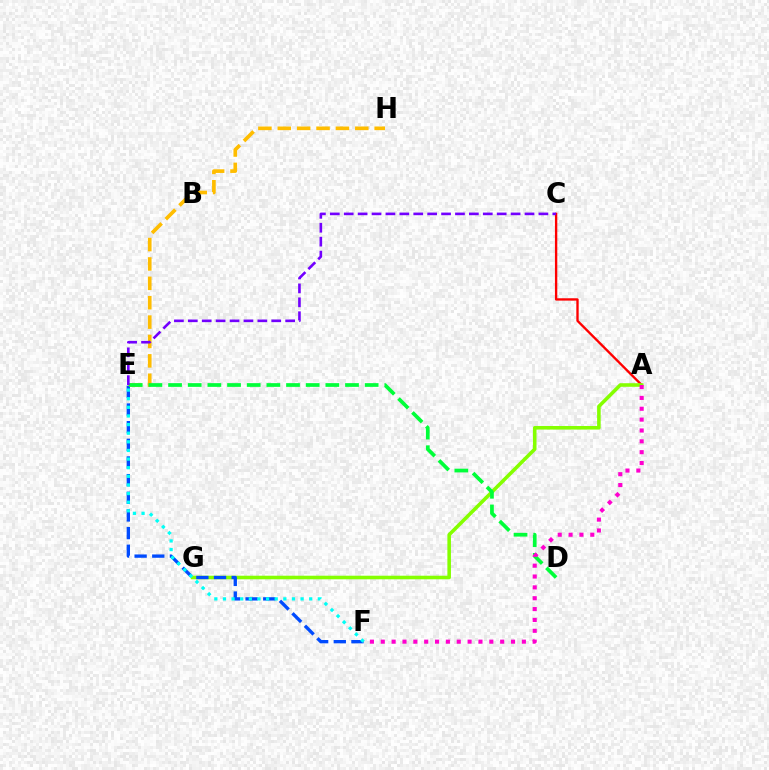{('E', 'H'): [{'color': '#ffbd00', 'line_style': 'dashed', 'thickness': 2.63}], ('A', 'C'): [{'color': '#ff0000', 'line_style': 'solid', 'thickness': 1.7}], ('A', 'G'): [{'color': '#84ff00', 'line_style': 'solid', 'thickness': 2.57}], ('E', 'F'): [{'color': '#004bff', 'line_style': 'dashed', 'thickness': 2.4}, {'color': '#00fff6', 'line_style': 'dotted', 'thickness': 2.34}], ('D', 'E'): [{'color': '#00ff39', 'line_style': 'dashed', 'thickness': 2.67}], ('A', 'F'): [{'color': '#ff00cf', 'line_style': 'dotted', 'thickness': 2.95}], ('C', 'E'): [{'color': '#7200ff', 'line_style': 'dashed', 'thickness': 1.89}]}